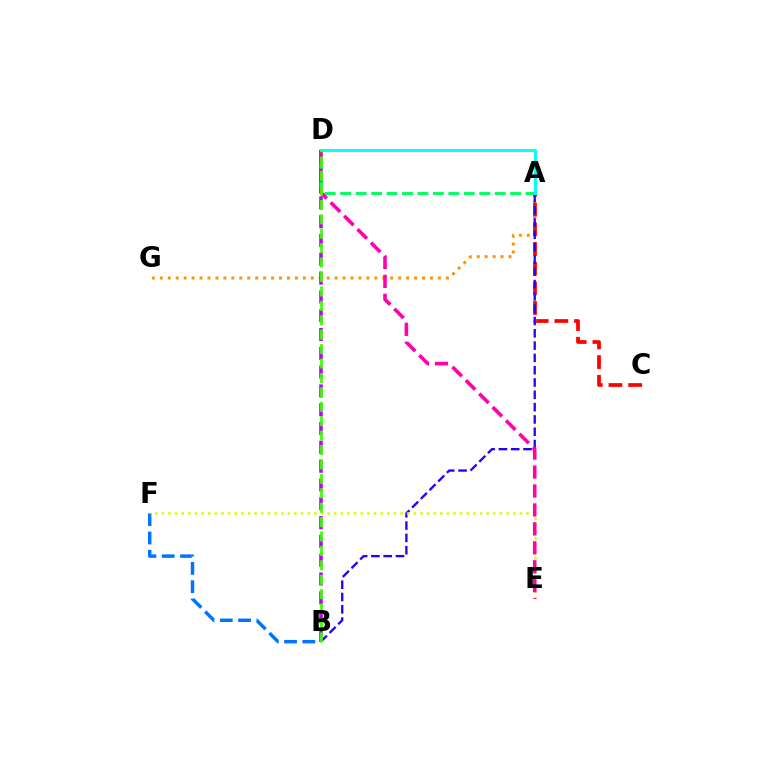{('A', 'G'): [{'color': '#ff9400', 'line_style': 'dotted', 'thickness': 2.16}], ('A', 'C'): [{'color': '#ff0000', 'line_style': 'dashed', 'thickness': 2.67}], ('B', 'F'): [{'color': '#0074ff', 'line_style': 'dashed', 'thickness': 2.48}], ('B', 'D'): [{'color': '#b900ff', 'line_style': 'dashed', 'thickness': 2.55}, {'color': '#3dff00', 'line_style': 'dashed', 'thickness': 1.96}], ('A', 'B'): [{'color': '#2500ff', 'line_style': 'dashed', 'thickness': 1.67}], ('A', 'D'): [{'color': '#00ff5c', 'line_style': 'dashed', 'thickness': 2.1}, {'color': '#00fff6', 'line_style': 'solid', 'thickness': 2.12}], ('E', 'F'): [{'color': '#d1ff00', 'line_style': 'dotted', 'thickness': 1.8}], ('D', 'E'): [{'color': '#ff00ac', 'line_style': 'dashed', 'thickness': 2.57}]}